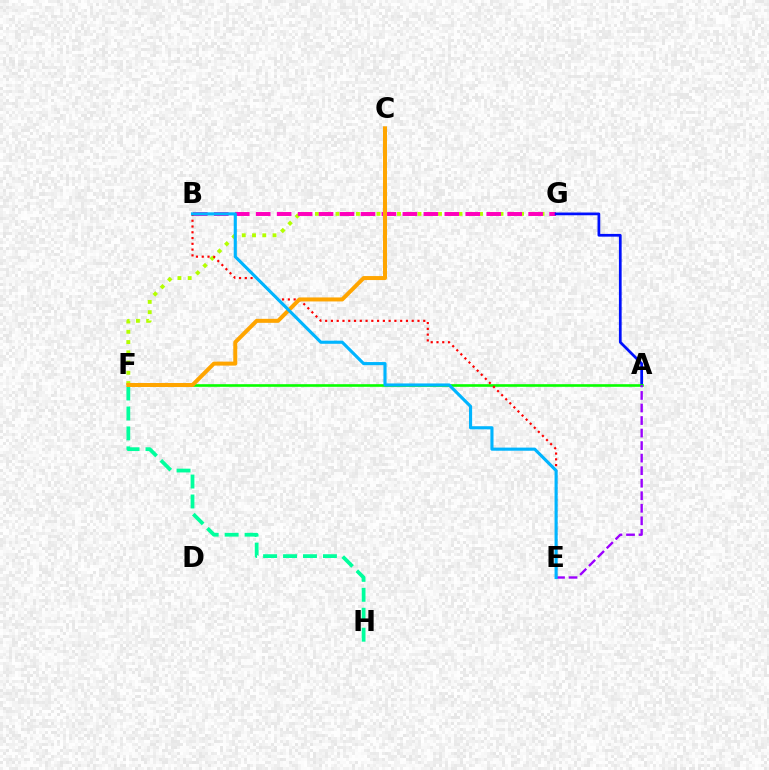{('F', 'G'): [{'color': '#b3ff00', 'line_style': 'dotted', 'thickness': 2.79}], ('B', 'G'): [{'color': '#ff00bd', 'line_style': 'dashed', 'thickness': 2.85}], ('A', 'G'): [{'color': '#0010ff', 'line_style': 'solid', 'thickness': 1.97}], ('A', 'F'): [{'color': '#08ff00', 'line_style': 'solid', 'thickness': 1.89}], ('B', 'E'): [{'color': '#ff0000', 'line_style': 'dotted', 'thickness': 1.57}, {'color': '#00b5ff', 'line_style': 'solid', 'thickness': 2.25}], ('F', 'H'): [{'color': '#00ff9d', 'line_style': 'dashed', 'thickness': 2.71}], ('A', 'E'): [{'color': '#9b00ff', 'line_style': 'dashed', 'thickness': 1.7}], ('C', 'F'): [{'color': '#ffa500', 'line_style': 'solid', 'thickness': 2.88}]}